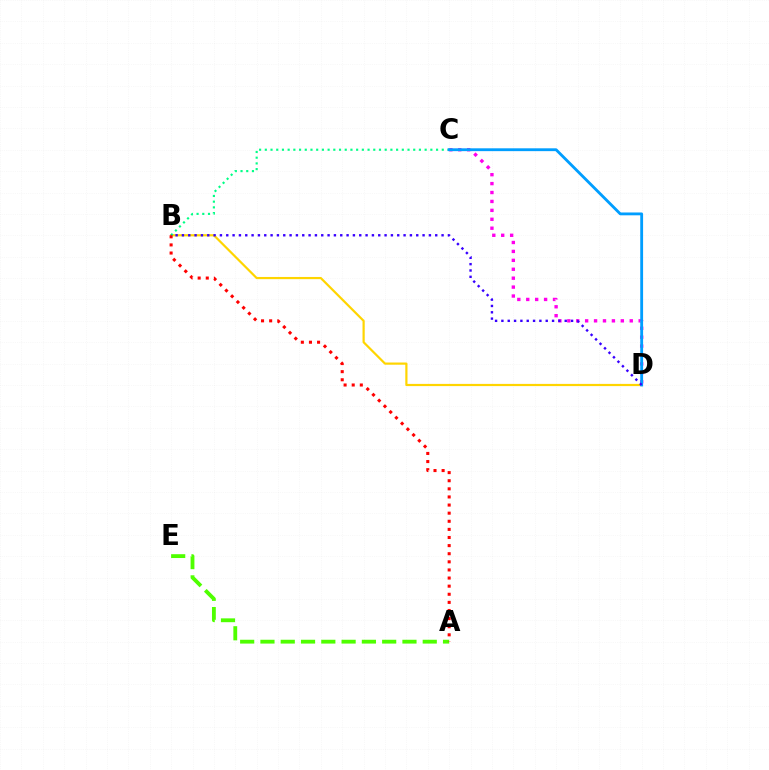{('B', 'D'): [{'color': '#ffd500', 'line_style': 'solid', 'thickness': 1.58}, {'color': '#3700ff', 'line_style': 'dotted', 'thickness': 1.72}], ('A', 'E'): [{'color': '#4fff00', 'line_style': 'dashed', 'thickness': 2.76}], ('C', 'D'): [{'color': '#ff00ed', 'line_style': 'dotted', 'thickness': 2.42}, {'color': '#009eff', 'line_style': 'solid', 'thickness': 2.04}], ('B', 'C'): [{'color': '#00ff86', 'line_style': 'dotted', 'thickness': 1.55}], ('A', 'B'): [{'color': '#ff0000', 'line_style': 'dotted', 'thickness': 2.2}]}